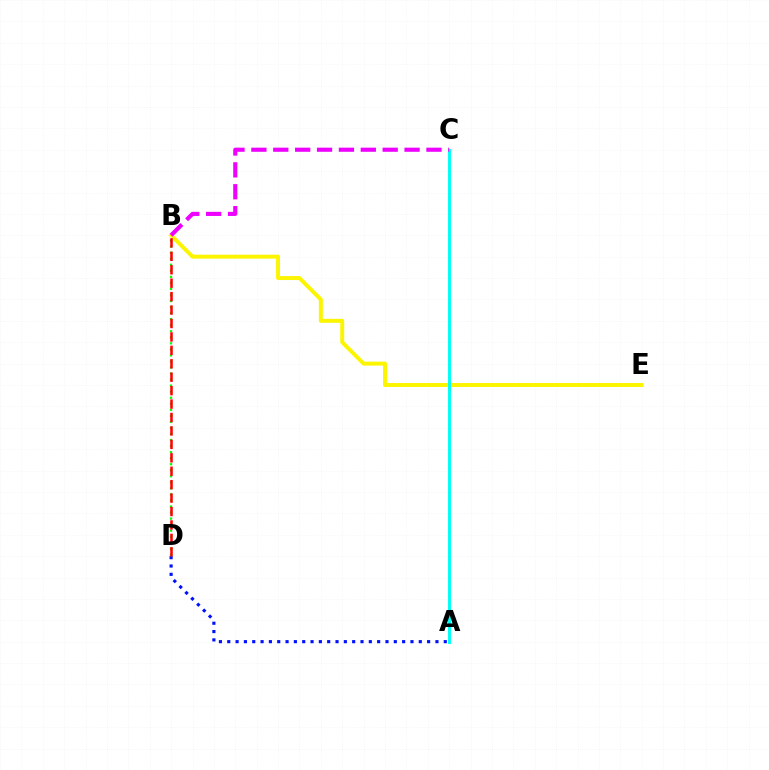{('B', 'D'): [{'color': '#08ff00', 'line_style': 'dotted', 'thickness': 1.64}, {'color': '#ff0000', 'line_style': 'dashed', 'thickness': 1.82}], ('B', 'E'): [{'color': '#fcf500', 'line_style': 'solid', 'thickness': 2.84}], ('A', 'D'): [{'color': '#0010ff', 'line_style': 'dotted', 'thickness': 2.26}], ('A', 'C'): [{'color': '#00fff6', 'line_style': 'solid', 'thickness': 2.12}], ('B', 'C'): [{'color': '#ee00ff', 'line_style': 'dashed', 'thickness': 2.97}]}